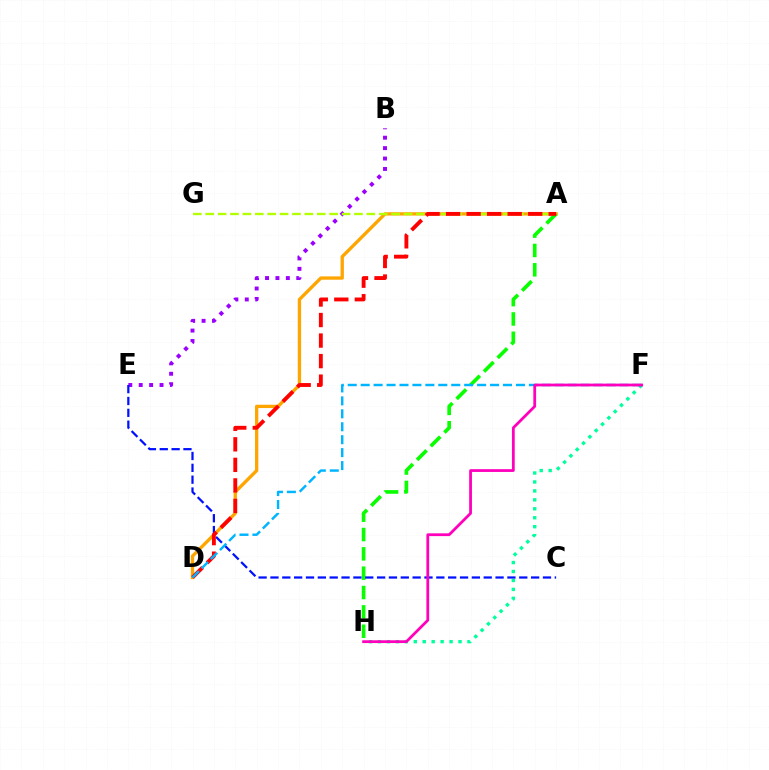{('B', 'E'): [{'color': '#9b00ff', 'line_style': 'dotted', 'thickness': 2.83}], ('A', 'D'): [{'color': '#ffa500', 'line_style': 'solid', 'thickness': 2.38}, {'color': '#ff0000', 'line_style': 'dashed', 'thickness': 2.79}], ('A', 'H'): [{'color': '#08ff00', 'line_style': 'dashed', 'thickness': 2.63}], ('F', 'H'): [{'color': '#00ff9d', 'line_style': 'dotted', 'thickness': 2.43}, {'color': '#ff00bd', 'line_style': 'solid', 'thickness': 2.0}], ('A', 'G'): [{'color': '#b3ff00', 'line_style': 'dashed', 'thickness': 1.68}], ('C', 'E'): [{'color': '#0010ff', 'line_style': 'dashed', 'thickness': 1.61}], ('D', 'F'): [{'color': '#00b5ff', 'line_style': 'dashed', 'thickness': 1.76}]}